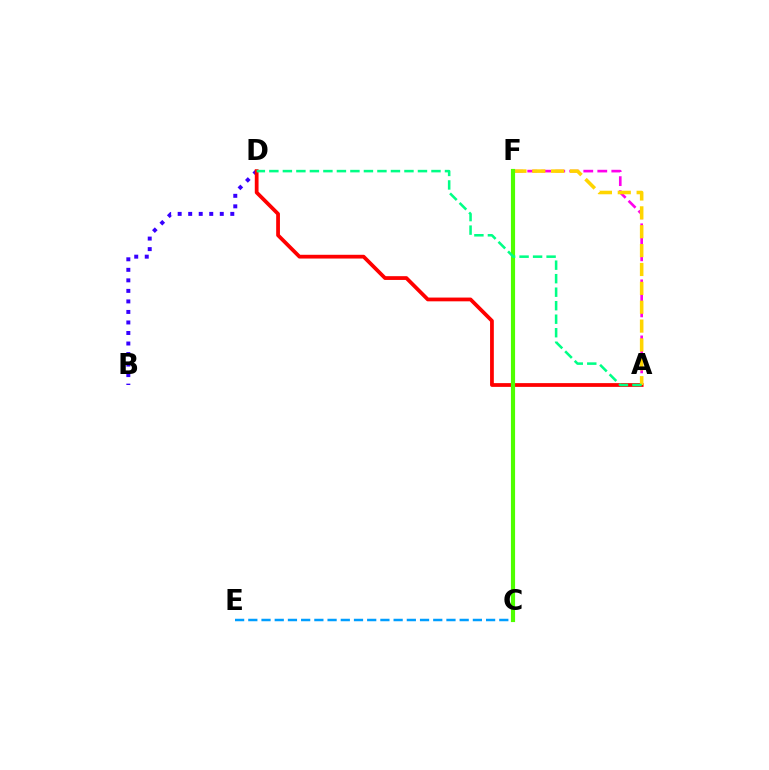{('B', 'D'): [{'color': '#3700ff', 'line_style': 'dotted', 'thickness': 2.86}], ('C', 'E'): [{'color': '#009eff', 'line_style': 'dashed', 'thickness': 1.79}], ('A', 'D'): [{'color': '#ff0000', 'line_style': 'solid', 'thickness': 2.71}, {'color': '#00ff86', 'line_style': 'dashed', 'thickness': 1.84}], ('A', 'F'): [{'color': '#ff00ed', 'line_style': 'dashed', 'thickness': 1.9}, {'color': '#ffd500', 'line_style': 'dashed', 'thickness': 2.56}], ('C', 'F'): [{'color': '#4fff00', 'line_style': 'solid', 'thickness': 2.99}]}